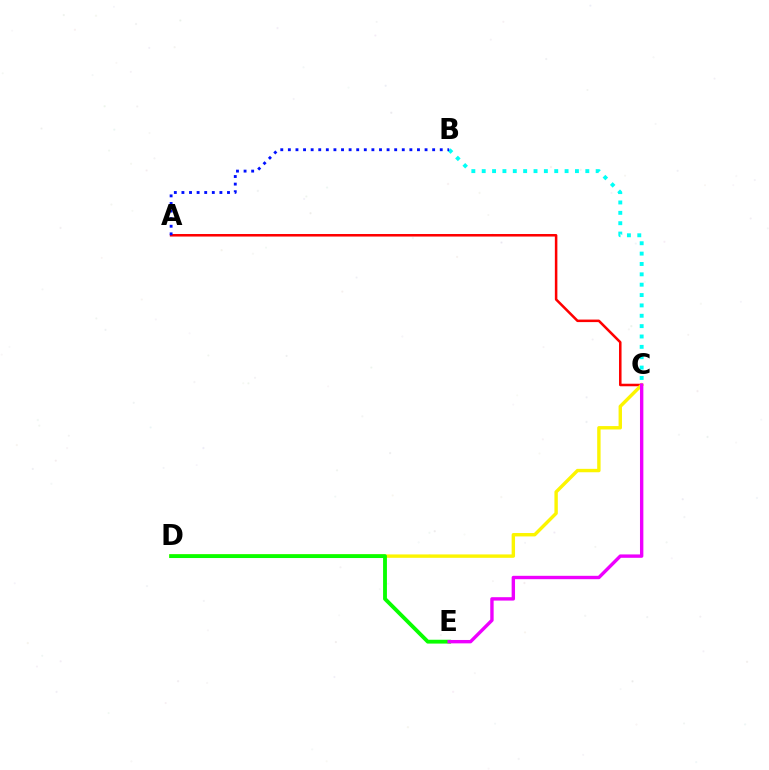{('A', 'C'): [{'color': '#ff0000', 'line_style': 'solid', 'thickness': 1.82}], ('B', 'C'): [{'color': '#00fff6', 'line_style': 'dotted', 'thickness': 2.81}], ('C', 'D'): [{'color': '#fcf500', 'line_style': 'solid', 'thickness': 2.45}], ('D', 'E'): [{'color': '#08ff00', 'line_style': 'solid', 'thickness': 2.77}], ('C', 'E'): [{'color': '#ee00ff', 'line_style': 'solid', 'thickness': 2.44}], ('A', 'B'): [{'color': '#0010ff', 'line_style': 'dotted', 'thickness': 2.06}]}